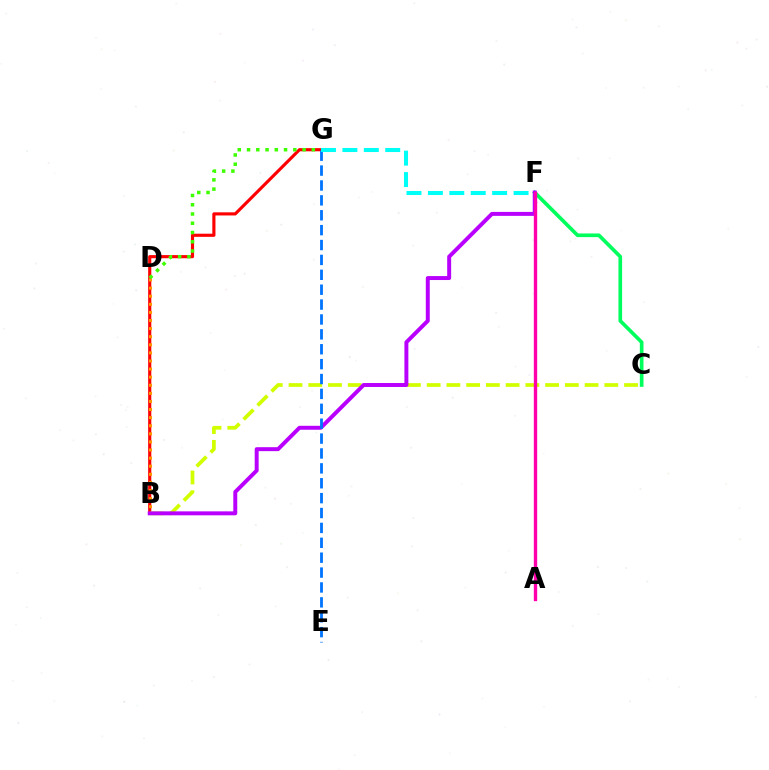{('B', 'G'): [{'color': '#ff0000', 'line_style': 'solid', 'thickness': 2.26}], ('C', 'F'): [{'color': '#00ff5c', 'line_style': 'solid', 'thickness': 2.64}], ('B', 'C'): [{'color': '#d1ff00', 'line_style': 'dashed', 'thickness': 2.68}], ('B', 'D'): [{'color': '#ff9400', 'line_style': 'dotted', 'thickness': 2.2}], ('D', 'G'): [{'color': '#3dff00', 'line_style': 'dotted', 'thickness': 2.51}], ('A', 'F'): [{'color': '#2500ff', 'line_style': 'dotted', 'thickness': 2.08}, {'color': '#ff00ac', 'line_style': 'solid', 'thickness': 2.43}], ('B', 'F'): [{'color': '#b900ff', 'line_style': 'solid', 'thickness': 2.85}], ('E', 'G'): [{'color': '#0074ff', 'line_style': 'dashed', 'thickness': 2.02}], ('F', 'G'): [{'color': '#00fff6', 'line_style': 'dashed', 'thickness': 2.91}]}